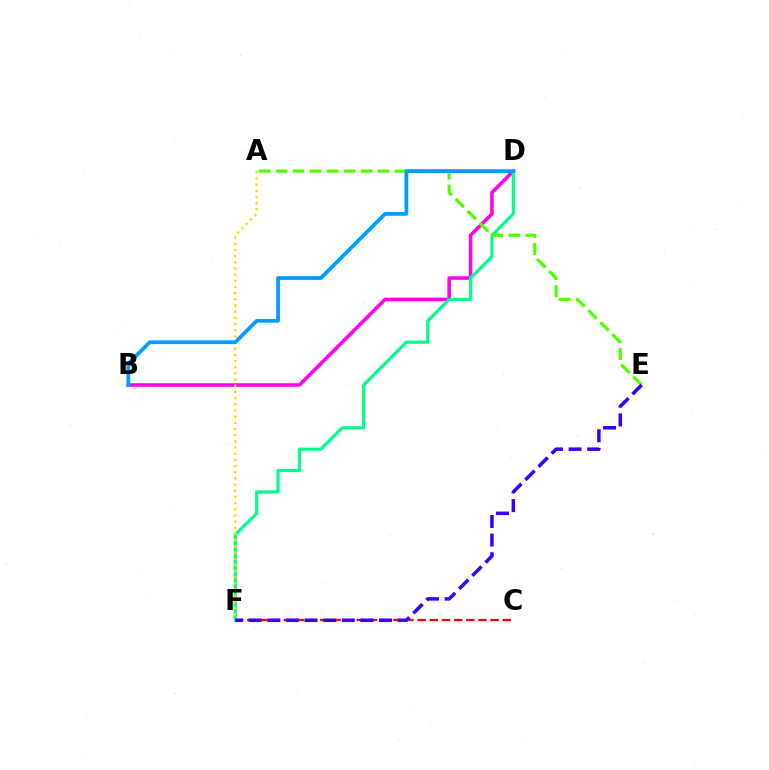{('B', 'D'): [{'color': '#ff00ed', 'line_style': 'solid', 'thickness': 2.55}, {'color': '#009eff', 'line_style': 'solid', 'thickness': 2.71}], ('D', 'F'): [{'color': '#00ff86', 'line_style': 'solid', 'thickness': 2.28}], ('C', 'F'): [{'color': '#ff0000', 'line_style': 'dashed', 'thickness': 1.65}], ('A', 'F'): [{'color': '#ffd500', 'line_style': 'dotted', 'thickness': 1.68}], ('A', 'E'): [{'color': '#4fff00', 'line_style': 'dashed', 'thickness': 2.31}], ('E', 'F'): [{'color': '#3700ff', 'line_style': 'dashed', 'thickness': 2.53}]}